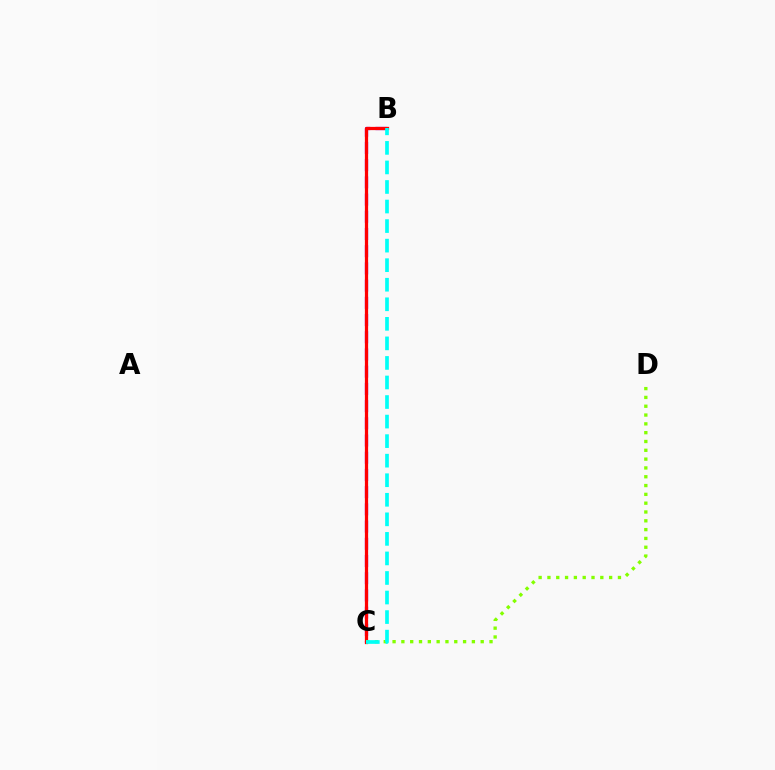{('B', 'C'): [{'color': '#7200ff', 'line_style': 'dashed', 'thickness': 2.34}, {'color': '#ff0000', 'line_style': 'solid', 'thickness': 2.32}, {'color': '#00fff6', 'line_style': 'dashed', 'thickness': 2.66}], ('C', 'D'): [{'color': '#84ff00', 'line_style': 'dotted', 'thickness': 2.39}]}